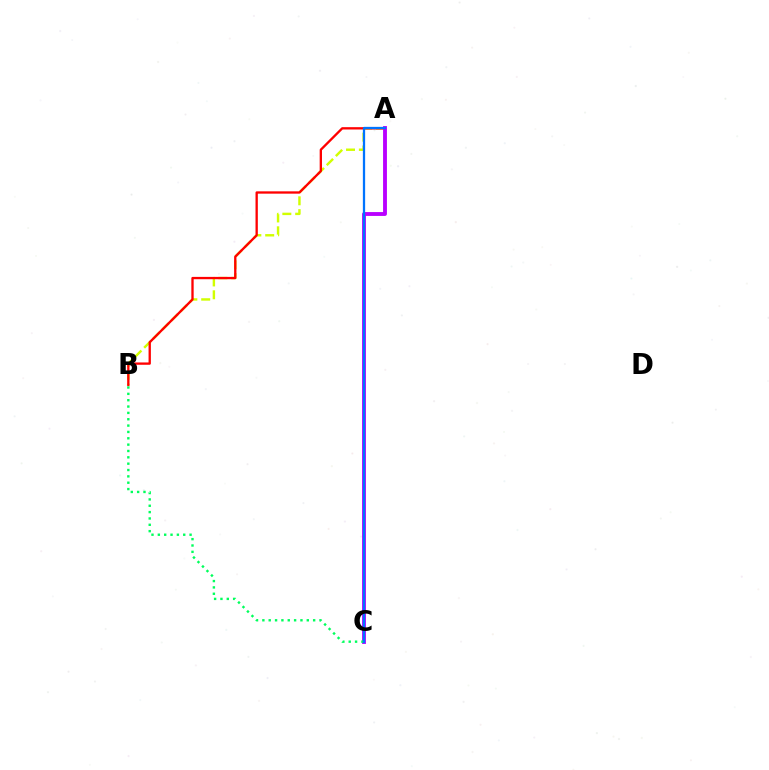{('A', 'B'): [{'color': '#d1ff00', 'line_style': 'dashed', 'thickness': 1.75}, {'color': '#ff0000', 'line_style': 'solid', 'thickness': 1.67}], ('A', 'C'): [{'color': '#b900ff', 'line_style': 'solid', 'thickness': 2.78}, {'color': '#0074ff', 'line_style': 'solid', 'thickness': 1.64}], ('B', 'C'): [{'color': '#00ff5c', 'line_style': 'dotted', 'thickness': 1.72}]}